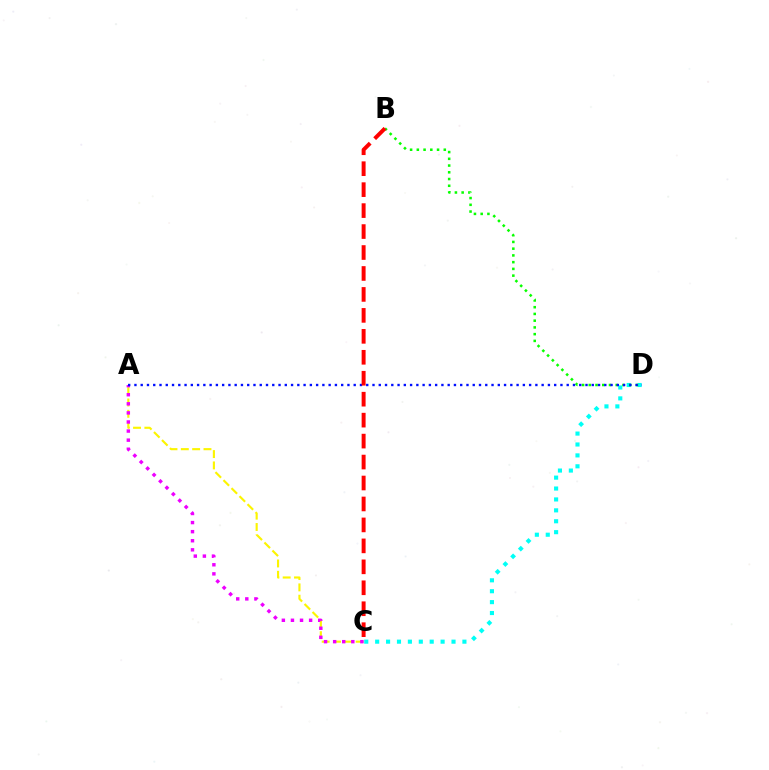{('A', 'C'): [{'color': '#fcf500', 'line_style': 'dashed', 'thickness': 1.54}, {'color': '#ee00ff', 'line_style': 'dotted', 'thickness': 2.47}], ('C', 'D'): [{'color': '#00fff6', 'line_style': 'dotted', 'thickness': 2.96}], ('B', 'D'): [{'color': '#08ff00', 'line_style': 'dotted', 'thickness': 1.83}], ('A', 'D'): [{'color': '#0010ff', 'line_style': 'dotted', 'thickness': 1.7}], ('B', 'C'): [{'color': '#ff0000', 'line_style': 'dashed', 'thickness': 2.85}]}